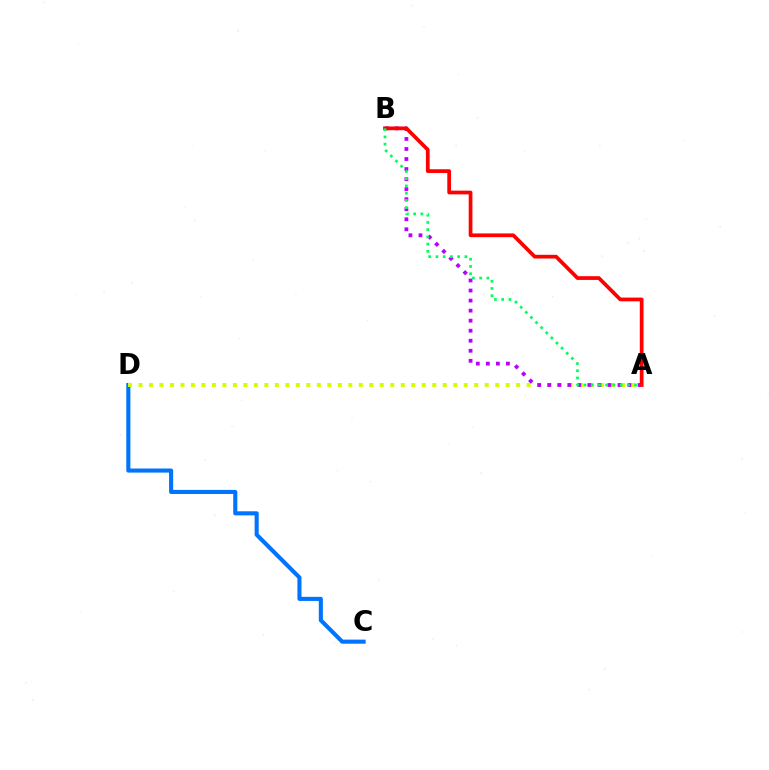{('C', 'D'): [{'color': '#0074ff', 'line_style': 'solid', 'thickness': 2.95}], ('A', 'D'): [{'color': '#d1ff00', 'line_style': 'dotted', 'thickness': 2.85}], ('A', 'B'): [{'color': '#b900ff', 'line_style': 'dotted', 'thickness': 2.73}, {'color': '#ff0000', 'line_style': 'solid', 'thickness': 2.68}, {'color': '#00ff5c', 'line_style': 'dotted', 'thickness': 1.97}]}